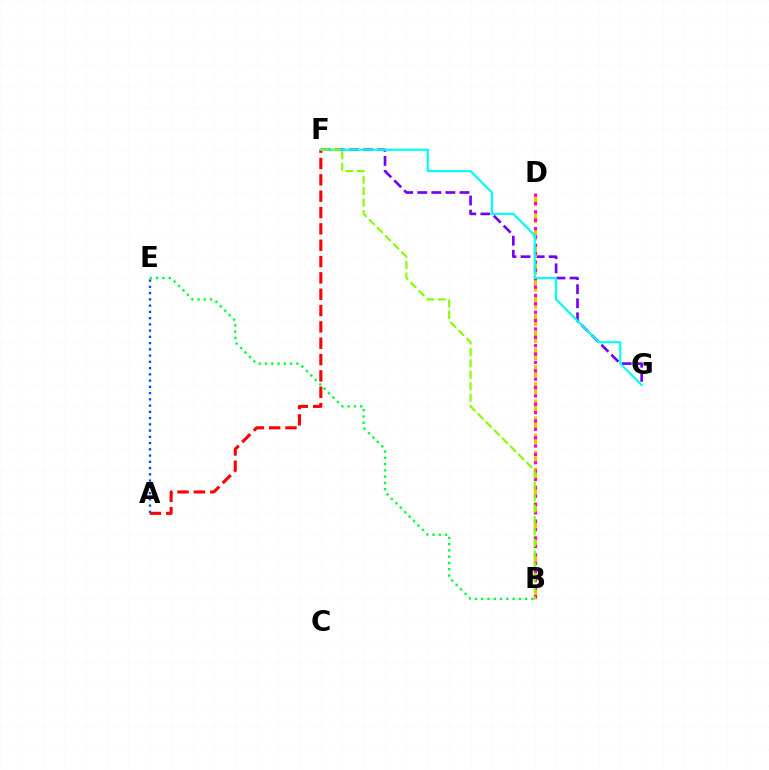{('F', 'G'): [{'color': '#7200ff', 'line_style': 'dashed', 'thickness': 1.91}, {'color': '#00fff6', 'line_style': 'solid', 'thickness': 1.59}], ('B', 'E'): [{'color': '#00ff39', 'line_style': 'dotted', 'thickness': 1.7}], ('A', 'F'): [{'color': '#ff0000', 'line_style': 'dashed', 'thickness': 2.22}], ('A', 'E'): [{'color': '#004bff', 'line_style': 'dotted', 'thickness': 1.7}], ('B', 'D'): [{'color': '#ffbd00', 'line_style': 'dashed', 'thickness': 2.32}, {'color': '#ff00cf', 'line_style': 'dotted', 'thickness': 2.27}], ('B', 'F'): [{'color': '#84ff00', 'line_style': 'dashed', 'thickness': 1.56}]}